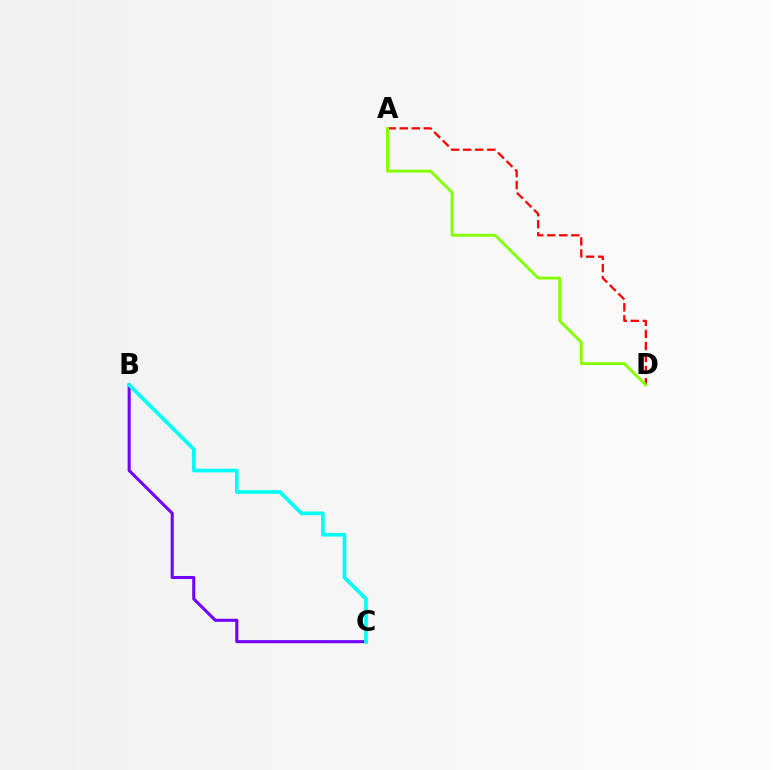{('A', 'D'): [{'color': '#ff0000', 'line_style': 'dashed', 'thickness': 1.64}, {'color': '#84ff00', 'line_style': 'solid', 'thickness': 2.08}], ('B', 'C'): [{'color': '#7200ff', 'line_style': 'solid', 'thickness': 2.2}, {'color': '#00fff6', 'line_style': 'solid', 'thickness': 2.64}]}